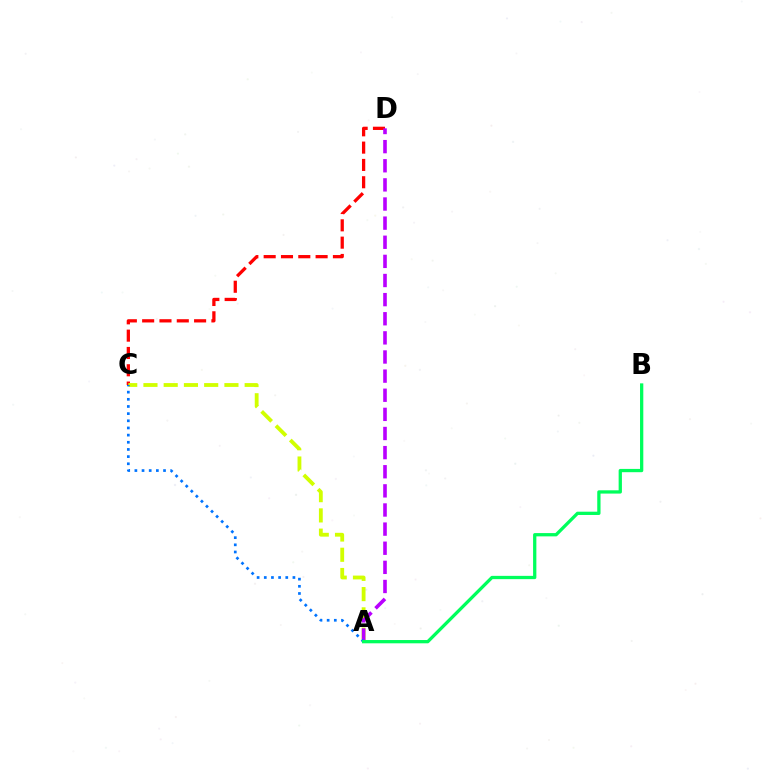{('C', 'D'): [{'color': '#ff0000', 'line_style': 'dashed', 'thickness': 2.35}], ('A', 'C'): [{'color': '#d1ff00', 'line_style': 'dashed', 'thickness': 2.75}, {'color': '#0074ff', 'line_style': 'dotted', 'thickness': 1.95}], ('A', 'D'): [{'color': '#b900ff', 'line_style': 'dashed', 'thickness': 2.6}], ('A', 'B'): [{'color': '#00ff5c', 'line_style': 'solid', 'thickness': 2.36}]}